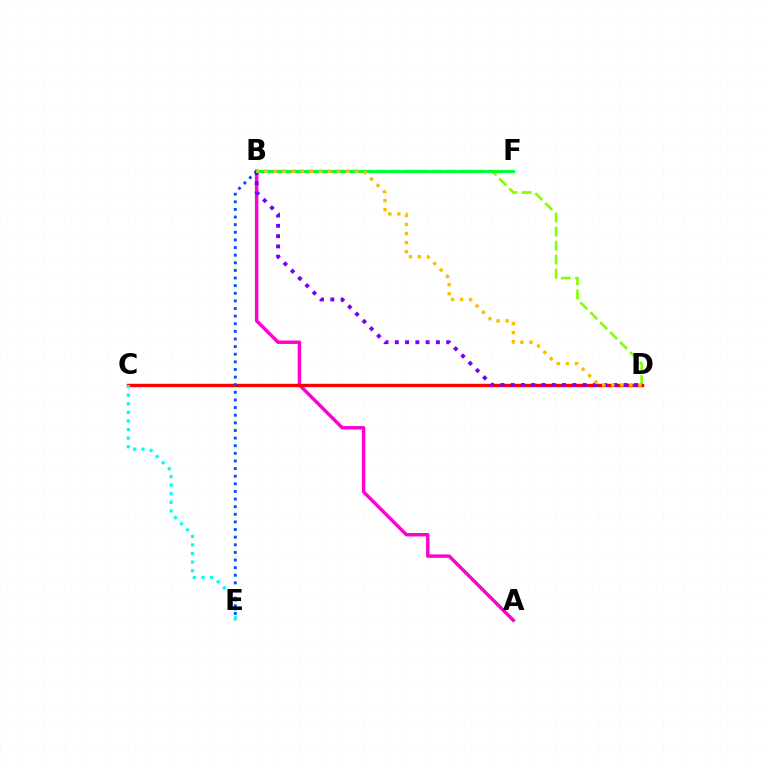{('B', 'D'): [{'color': '#84ff00', 'line_style': 'dashed', 'thickness': 1.91}, {'color': '#7200ff', 'line_style': 'dotted', 'thickness': 2.79}, {'color': '#ffbd00', 'line_style': 'dotted', 'thickness': 2.46}], ('A', 'B'): [{'color': '#ff00cf', 'line_style': 'solid', 'thickness': 2.48}], ('C', 'D'): [{'color': '#ff0000', 'line_style': 'solid', 'thickness': 2.44}], ('B', 'E'): [{'color': '#004bff', 'line_style': 'dotted', 'thickness': 2.07}], ('B', 'F'): [{'color': '#00ff39', 'line_style': 'solid', 'thickness': 2.15}], ('C', 'E'): [{'color': '#00fff6', 'line_style': 'dotted', 'thickness': 2.33}]}